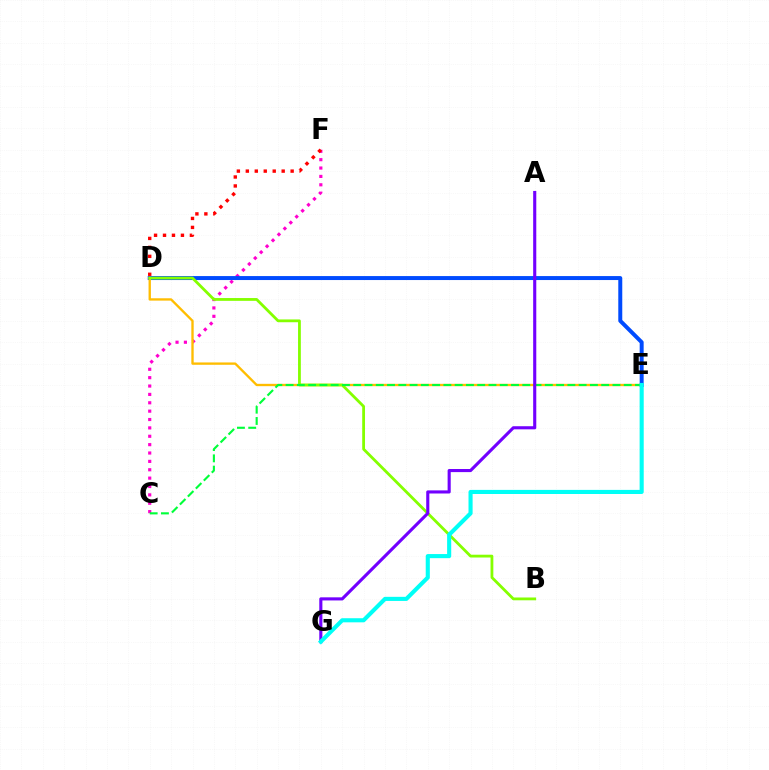{('C', 'F'): [{'color': '#ff00cf', 'line_style': 'dotted', 'thickness': 2.27}], ('D', 'E'): [{'color': '#004bff', 'line_style': 'solid', 'thickness': 2.86}, {'color': '#ffbd00', 'line_style': 'solid', 'thickness': 1.69}], ('B', 'D'): [{'color': '#84ff00', 'line_style': 'solid', 'thickness': 2.02}], ('C', 'E'): [{'color': '#00ff39', 'line_style': 'dashed', 'thickness': 1.53}], ('D', 'F'): [{'color': '#ff0000', 'line_style': 'dotted', 'thickness': 2.44}], ('A', 'G'): [{'color': '#7200ff', 'line_style': 'solid', 'thickness': 2.24}], ('E', 'G'): [{'color': '#00fff6', 'line_style': 'solid', 'thickness': 2.95}]}